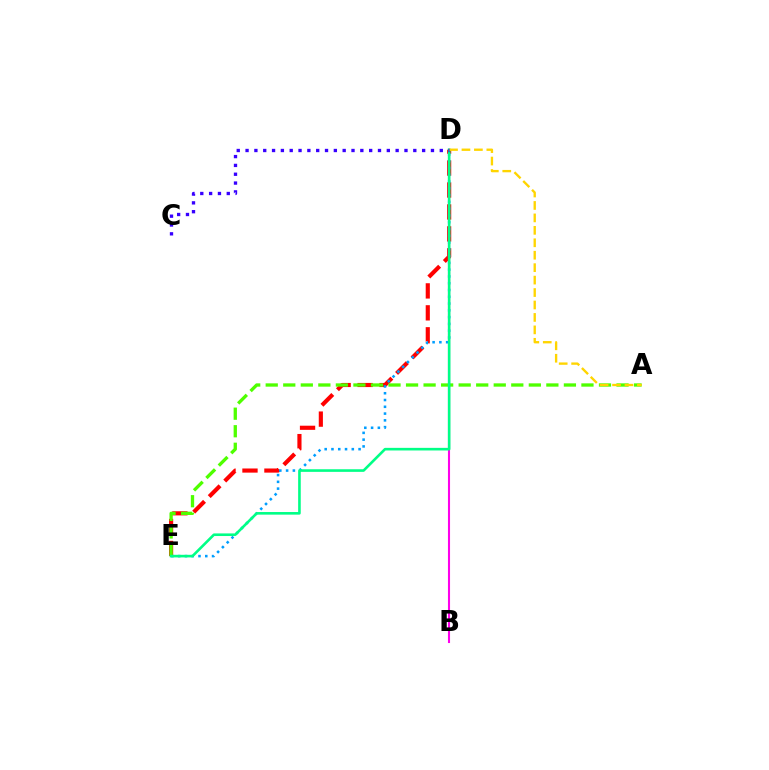{('D', 'E'): [{'color': '#ff0000', 'line_style': 'dashed', 'thickness': 2.98}, {'color': '#009eff', 'line_style': 'dotted', 'thickness': 1.84}, {'color': '#00ff86', 'line_style': 'solid', 'thickness': 1.88}], ('B', 'D'): [{'color': '#ff00ed', 'line_style': 'solid', 'thickness': 1.51}], ('A', 'E'): [{'color': '#4fff00', 'line_style': 'dashed', 'thickness': 2.38}], ('A', 'D'): [{'color': '#ffd500', 'line_style': 'dashed', 'thickness': 1.69}], ('C', 'D'): [{'color': '#3700ff', 'line_style': 'dotted', 'thickness': 2.4}]}